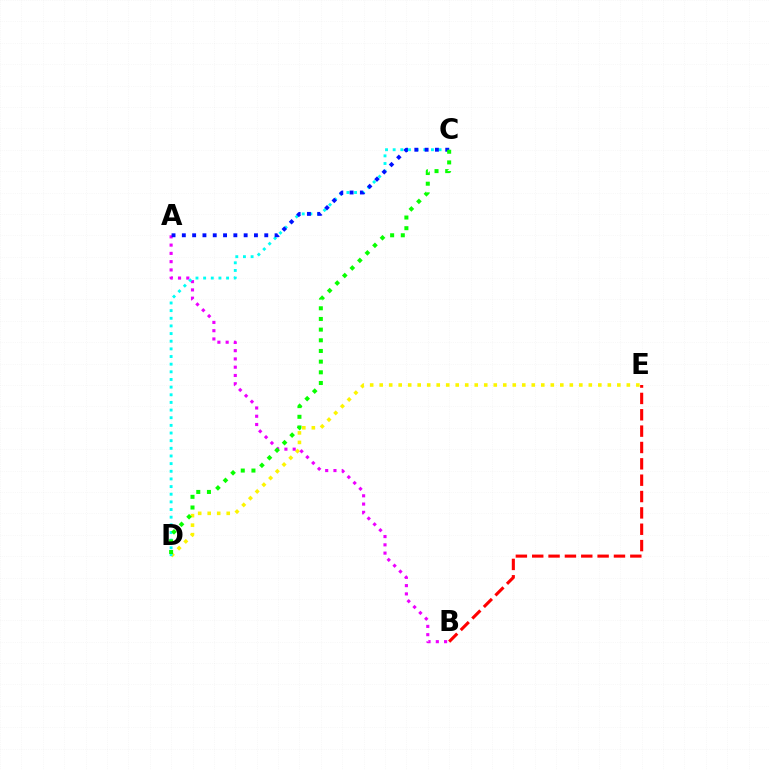{('D', 'E'): [{'color': '#fcf500', 'line_style': 'dotted', 'thickness': 2.58}], ('A', 'B'): [{'color': '#ee00ff', 'line_style': 'dotted', 'thickness': 2.25}], ('C', 'D'): [{'color': '#00fff6', 'line_style': 'dotted', 'thickness': 2.08}, {'color': '#08ff00', 'line_style': 'dotted', 'thickness': 2.9}], ('A', 'C'): [{'color': '#0010ff', 'line_style': 'dotted', 'thickness': 2.8}], ('B', 'E'): [{'color': '#ff0000', 'line_style': 'dashed', 'thickness': 2.22}]}